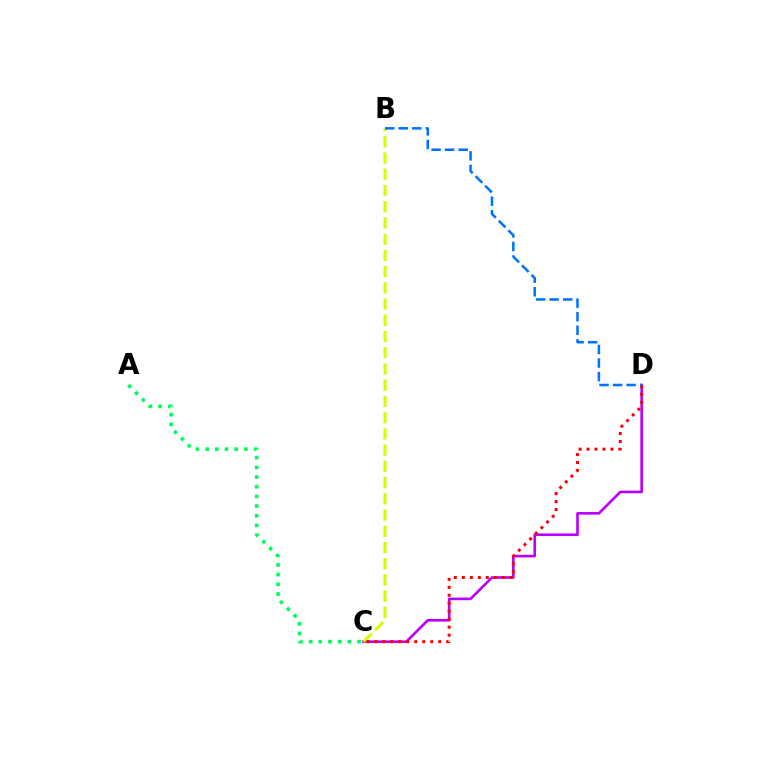{('C', 'D'): [{'color': '#b900ff', 'line_style': 'solid', 'thickness': 1.89}, {'color': '#ff0000', 'line_style': 'dotted', 'thickness': 2.17}], ('B', 'C'): [{'color': '#d1ff00', 'line_style': 'dashed', 'thickness': 2.2}], ('A', 'C'): [{'color': '#00ff5c', 'line_style': 'dotted', 'thickness': 2.63}], ('B', 'D'): [{'color': '#0074ff', 'line_style': 'dashed', 'thickness': 1.84}]}